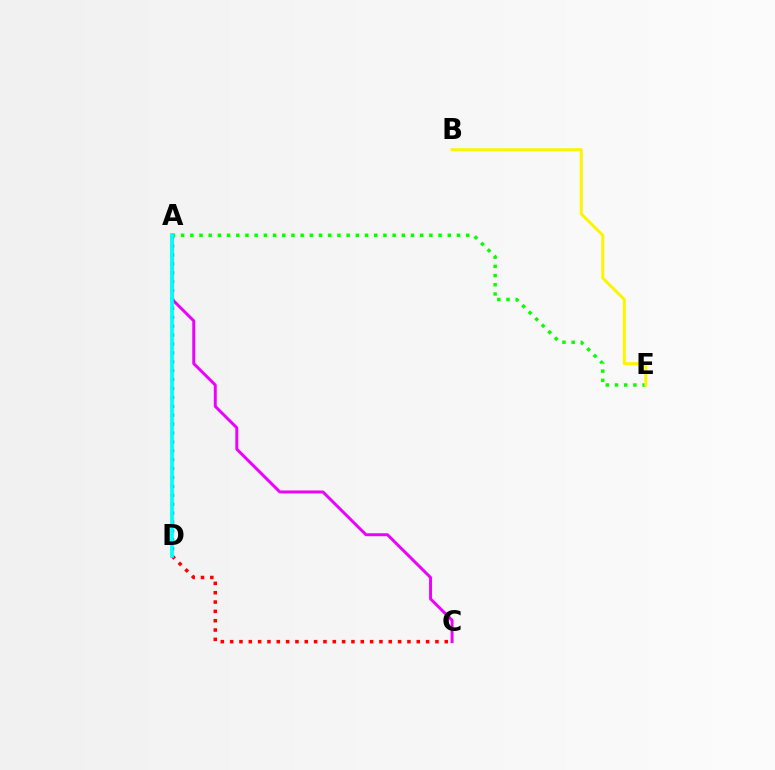{('C', 'D'): [{'color': '#ff0000', 'line_style': 'dotted', 'thickness': 2.54}], ('A', 'C'): [{'color': '#ee00ff', 'line_style': 'solid', 'thickness': 2.13}], ('A', 'D'): [{'color': '#0010ff', 'line_style': 'dotted', 'thickness': 2.42}, {'color': '#00fff6', 'line_style': 'solid', 'thickness': 2.68}], ('A', 'E'): [{'color': '#08ff00', 'line_style': 'dotted', 'thickness': 2.5}], ('B', 'E'): [{'color': '#fcf500', 'line_style': 'solid', 'thickness': 2.14}]}